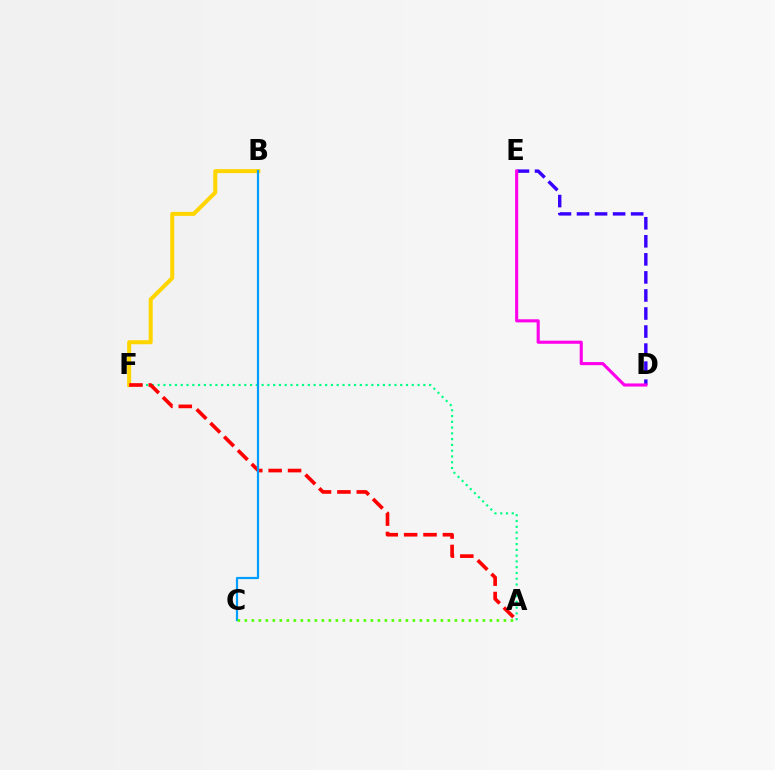{('D', 'E'): [{'color': '#3700ff', 'line_style': 'dashed', 'thickness': 2.45}, {'color': '#ff00ed', 'line_style': 'solid', 'thickness': 2.24}], ('A', 'F'): [{'color': '#00ff86', 'line_style': 'dotted', 'thickness': 1.57}, {'color': '#ff0000', 'line_style': 'dashed', 'thickness': 2.63}], ('B', 'F'): [{'color': '#ffd500', 'line_style': 'solid', 'thickness': 2.89}], ('B', 'C'): [{'color': '#009eff', 'line_style': 'solid', 'thickness': 1.59}], ('A', 'C'): [{'color': '#4fff00', 'line_style': 'dotted', 'thickness': 1.9}]}